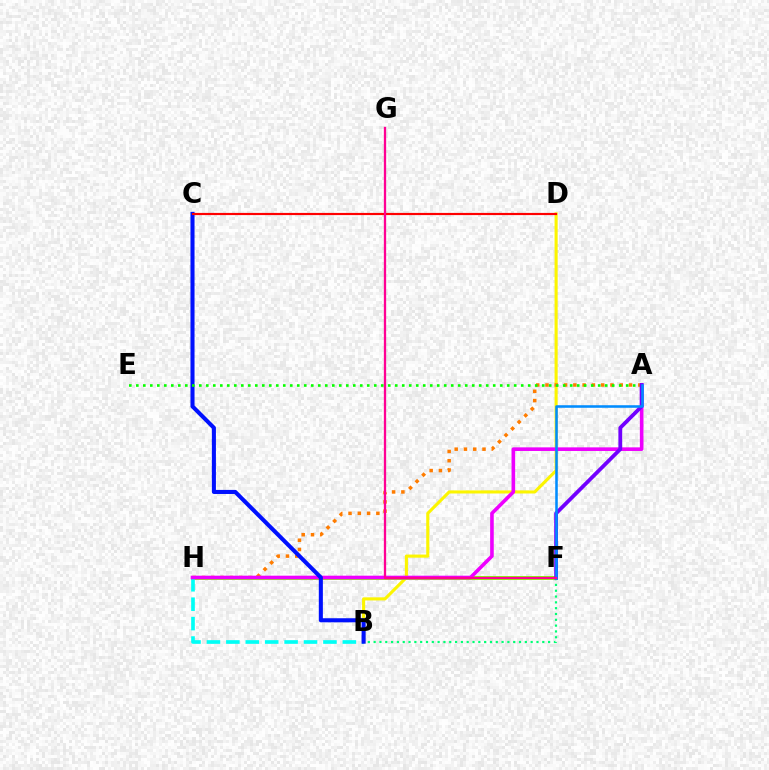{('B', 'D'): [{'color': '#fcf500', 'line_style': 'solid', 'thickness': 2.23}], ('A', 'H'): [{'color': '#ff7c00', 'line_style': 'dotted', 'thickness': 2.52}, {'color': '#ee00ff', 'line_style': 'solid', 'thickness': 2.6}], ('F', 'H'): [{'color': '#84ff00', 'line_style': 'solid', 'thickness': 2.83}], ('B', 'F'): [{'color': '#00ff74', 'line_style': 'dotted', 'thickness': 1.58}], ('B', 'H'): [{'color': '#00fff6', 'line_style': 'dashed', 'thickness': 2.64}], ('B', 'C'): [{'color': '#0010ff', 'line_style': 'solid', 'thickness': 2.93}], ('A', 'E'): [{'color': '#08ff00', 'line_style': 'dotted', 'thickness': 1.9}], ('C', 'D'): [{'color': '#ff0000', 'line_style': 'solid', 'thickness': 1.57}], ('A', 'F'): [{'color': '#7200ff', 'line_style': 'solid', 'thickness': 2.73}, {'color': '#008cff', 'line_style': 'solid', 'thickness': 1.84}], ('F', 'G'): [{'color': '#ff0094', 'line_style': 'solid', 'thickness': 1.65}]}